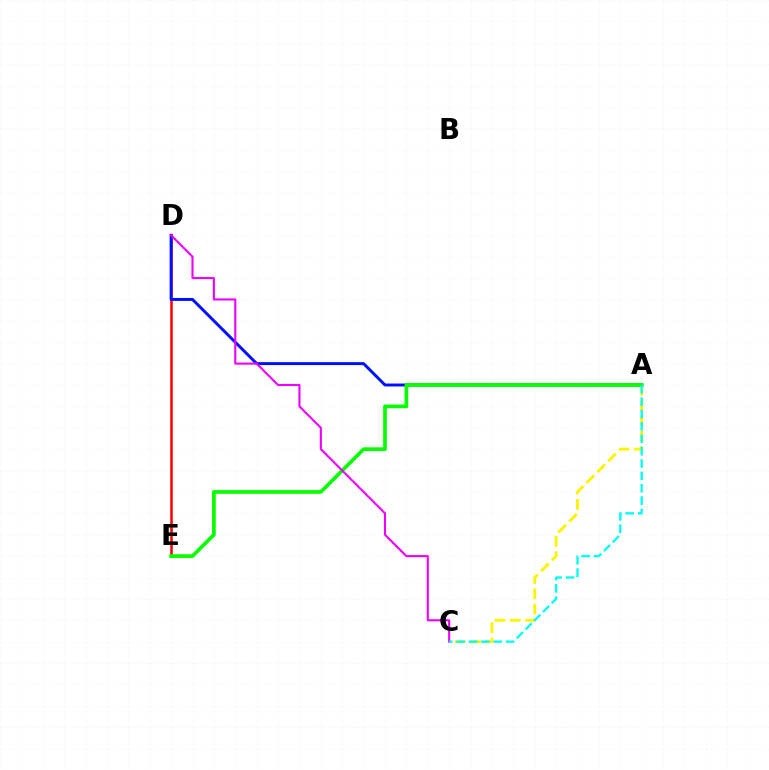{('A', 'C'): [{'color': '#fcf500', 'line_style': 'dashed', 'thickness': 2.08}, {'color': '#00fff6', 'line_style': 'dashed', 'thickness': 1.68}], ('D', 'E'): [{'color': '#ff0000', 'line_style': 'solid', 'thickness': 1.84}], ('A', 'D'): [{'color': '#0010ff', 'line_style': 'solid', 'thickness': 2.12}], ('A', 'E'): [{'color': '#08ff00', 'line_style': 'solid', 'thickness': 2.66}], ('C', 'D'): [{'color': '#ee00ff', 'line_style': 'solid', 'thickness': 1.51}]}